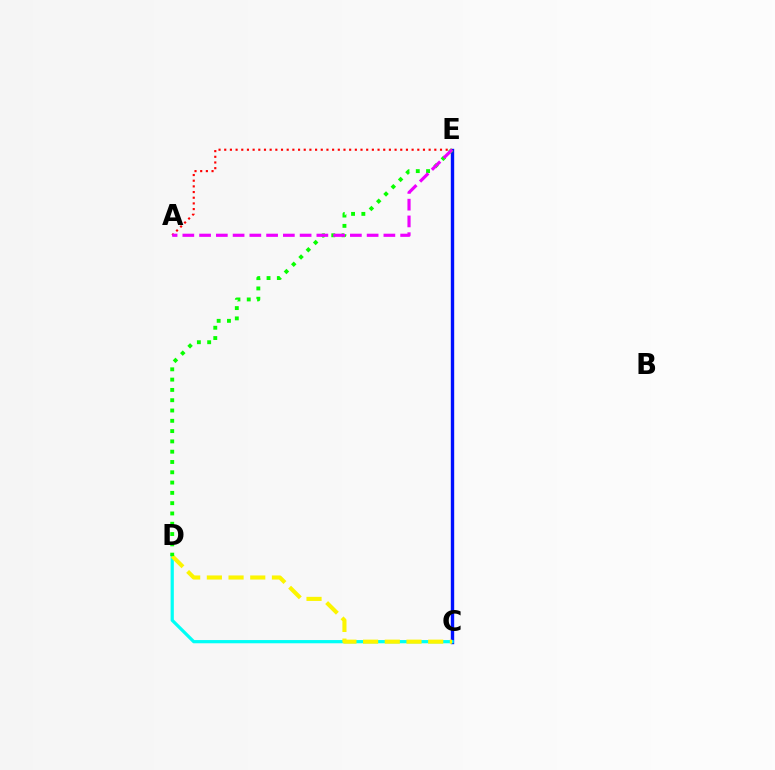{('C', 'E'): [{'color': '#0010ff', 'line_style': 'solid', 'thickness': 2.43}], ('C', 'D'): [{'color': '#00fff6', 'line_style': 'solid', 'thickness': 2.32}, {'color': '#fcf500', 'line_style': 'dashed', 'thickness': 2.95}], ('D', 'E'): [{'color': '#08ff00', 'line_style': 'dotted', 'thickness': 2.8}], ('A', 'E'): [{'color': '#ff0000', 'line_style': 'dotted', 'thickness': 1.54}, {'color': '#ee00ff', 'line_style': 'dashed', 'thickness': 2.28}]}